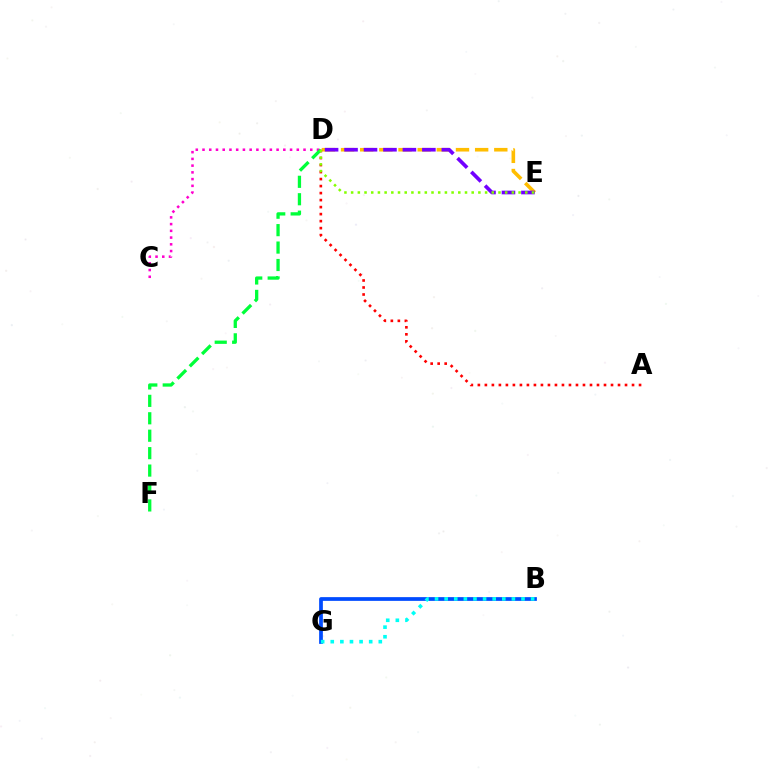{('D', 'E'): [{'color': '#ffbd00', 'line_style': 'dashed', 'thickness': 2.6}, {'color': '#7200ff', 'line_style': 'dashed', 'thickness': 2.64}, {'color': '#84ff00', 'line_style': 'dotted', 'thickness': 1.82}], ('C', 'D'): [{'color': '#ff00cf', 'line_style': 'dotted', 'thickness': 1.83}], ('A', 'D'): [{'color': '#ff0000', 'line_style': 'dotted', 'thickness': 1.9}], ('D', 'F'): [{'color': '#00ff39', 'line_style': 'dashed', 'thickness': 2.37}], ('B', 'G'): [{'color': '#004bff', 'line_style': 'solid', 'thickness': 2.69}, {'color': '#00fff6', 'line_style': 'dotted', 'thickness': 2.61}]}